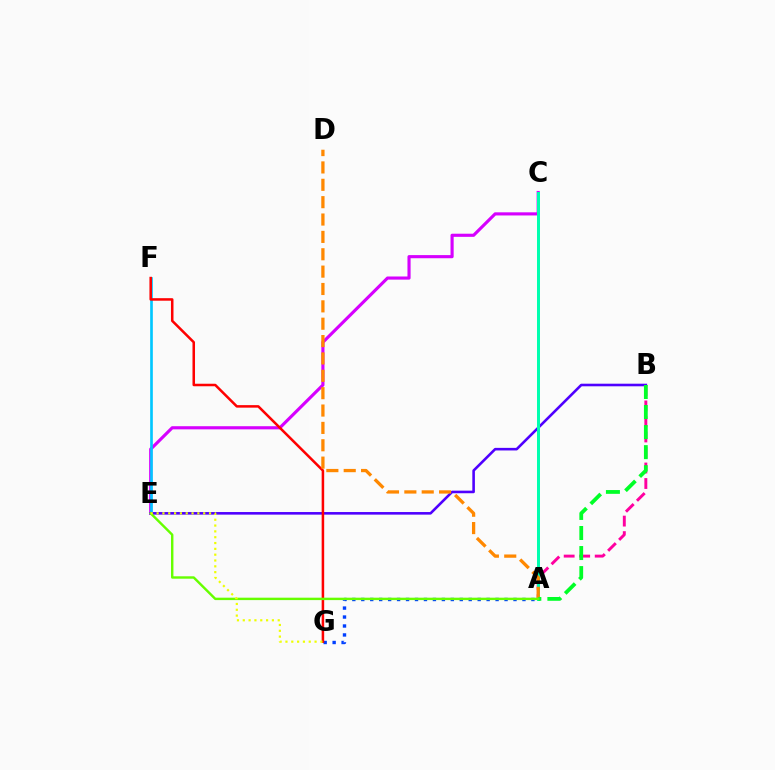{('A', 'G'): [{'color': '#003fff', 'line_style': 'dotted', 'thickness': 2.43}], ('C', 'E'): [{'color': '#d600ff', 'line_style': 'solid', 'thickness': 2.26}], ('E', 'F'): [{'color': '#00c7ff', 'line_style': 'solid', 'thickness': 1.91}], ('B', 'E'): [{'color': '#4f00ff', 'line_style': 'solid', 'thickness': 1.87}], ('A', 'B'): [{'color': '#ff00a0', 'line_style': 'dashed', 'thickness': 2.11}, {'color': '#00ff27', 'line_style': 'dashed', 'thickness': 2.72}], ('A', 'C'): [{'color': '#00ffaf', 'line_style': 'solid', 'thickness': 2.16}], ('F', 'G'): [{'color': '#ff0000', 'line_style': 'solid', 'thickness': 1.82}], ('A', 'D'): [{'color': '#ff8800', 'line_style': 'dashed', 'thickness': 2.36}], ('A', 'E'): [{'color': '#66ff00', 'line_style': 'solid', 'thickness': 1.74}], ('E', 'G'): [{'color': '#eeff00', 'line_style': 'dotted', 'thickness': 1.58}]}